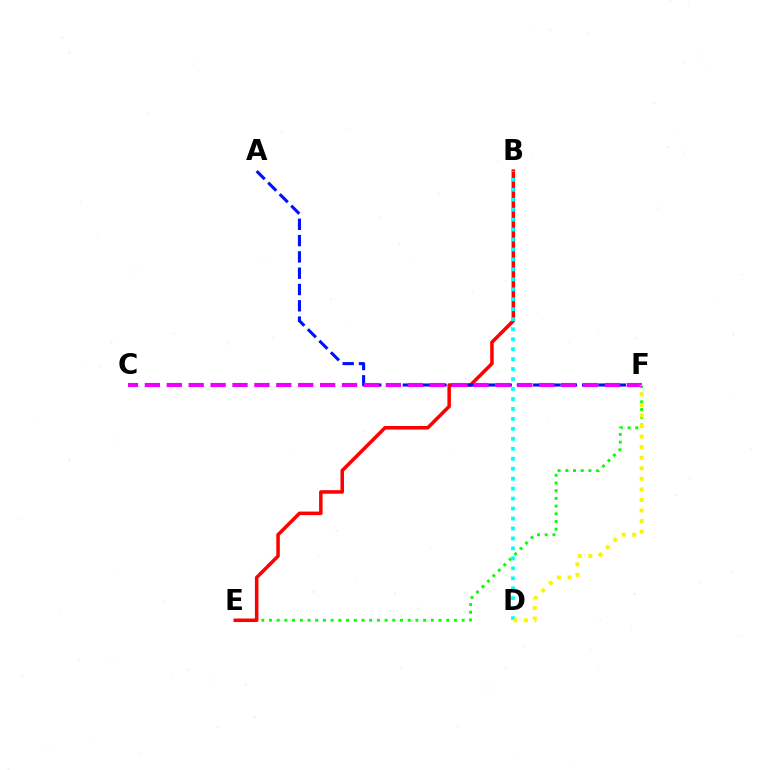{('E', 'F'): [{'color': '#08ff00', 'line_style': 'dotted', 'thickness': 2.09}], ('B', 'E'): [{'color': '#ff0000', 'line_style': 'solid', 'thickness': 2.54}], ('A', 'F'): [{'color': '#0010ff', 'line_style': 'dashed', 'thickness': 2.21}], ('B', 'D'): [{'color': '#00fff6', 'line_style': 'dotted', 'thickness': 2.71}], ('C', 'F'): [{'color': '#ee00ff', 'line_style': 'dashed', 'thickness': 2.98}], ('D', 'F'): [{'color': '#fcf500', 'line_style': 'dotted', 'thickness': 2.87}]}